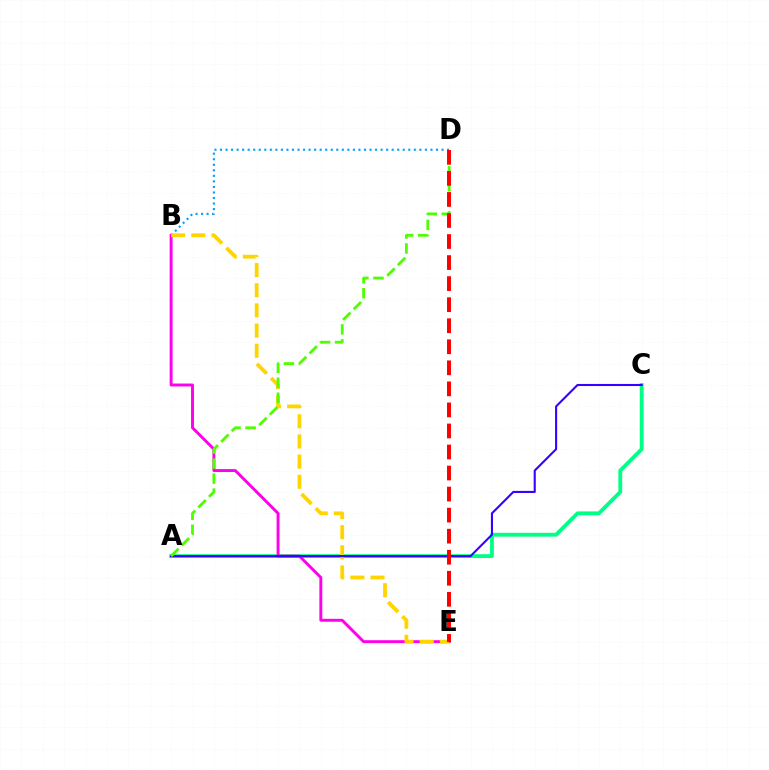{('B', 'D'): [{'color': '#009eff', 'line_style': 'dotted', 'thickness': 1.5}], ('A', 'C'): [{'color': '#00ff86', 'line_style': 'solid', 'thickness': 2.76}, {'color': '#3700ff', 'line_style': 'solid', 'thickness': 1.5}], ('B', 'E'): [{'color': '#ff00ed', 'line_style': 'solid', 'thickness': 2.11}, {'color': '#ffd500', 'line_style': 'dashed', 'thickness': 2.74}], ('A', 'D'): [{'color': '#4fff00', 'line_style': 'dashed', 'thickness': 2.04}], ('D', 'E'): [{'color': '#ff0000', 'line_style': 'dashed', 'thickness': 2.86}]}